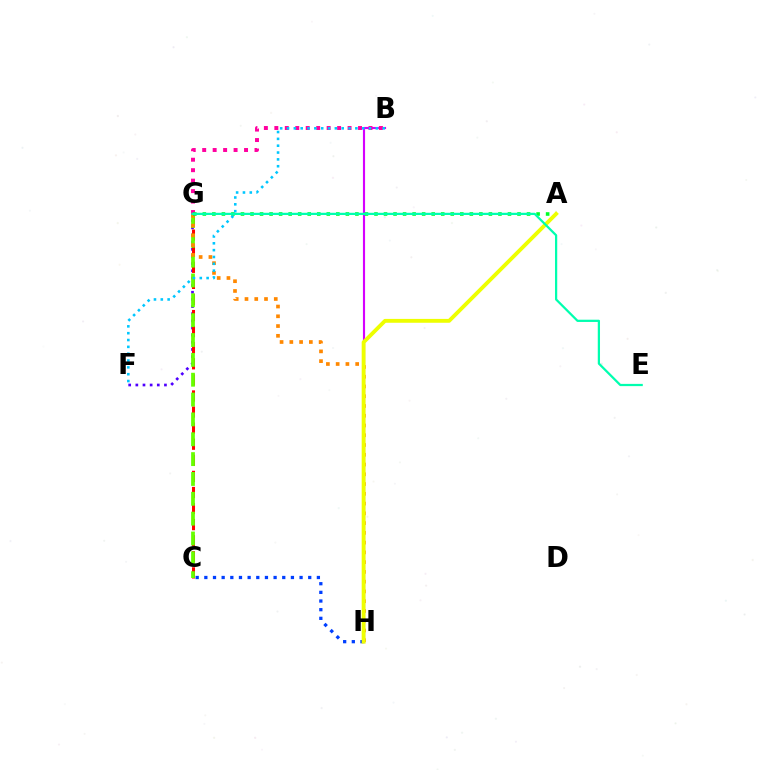{('F', 'G'): [{'color': '#4f00ff', 'line_style': 'dotted', 'thickness': 1.94}], ('C', 'H'): [{'color': '#003fff', 'line_style': 'dotted', 'thickness': 2.35}], ('B', 'H'): [{'color': '#d600ff', 'line_style': 'solid', 'thickness': 1.54}], ('C', 'G'): [{'color': '#ff0000', 'line_style': 'dashed', 'thickness': 2.18}, {'color': '#66ff00', 'line_style': 'dashed', 'thickness': 2.7}], ('B', 'G'): [{'color': '#ff00a0', 'line_style': 'dotted', 'thickness': 2.84}], ('G', 'H'): [{'color': '#ff8800', 'line_style': 'dotted', 'thickness': 2.65}], ('A', 'G'): [{'color': '#00ff27', 'line_style': 'dotted', 'thickness': 2.59}], ('A', 'H'): [{'color': '#eeff00', 'line_style': 'solid', 'thickness': 2.78}], ('E', 'G'): [{'color': '#00ffaf', 'line_style': 'solid', 'thickness': 1.61}], ('B', 'F'): [{'color': '#00c7ff', 'line_style': 'dotted', 'thickness': 1.86}]}